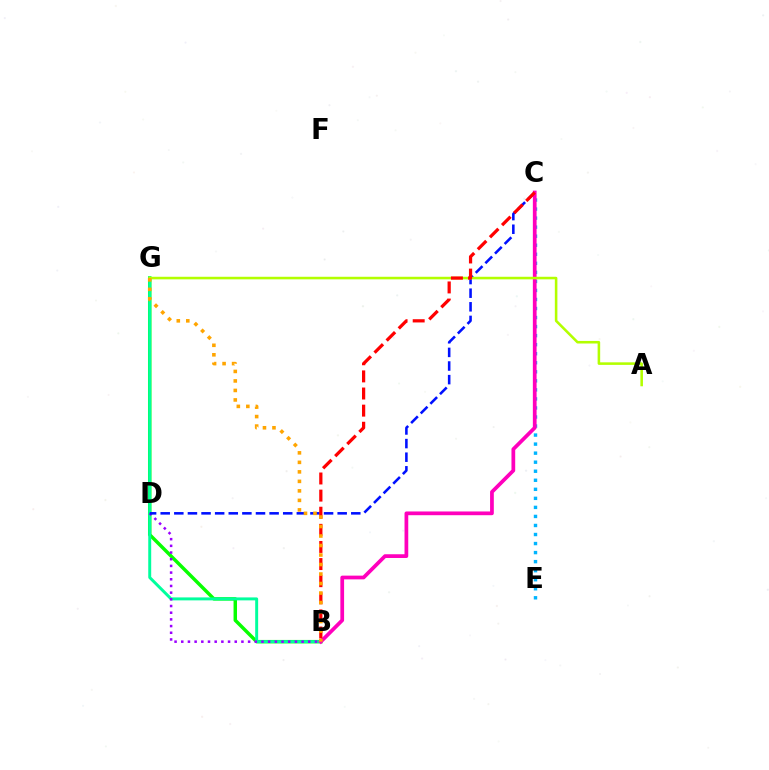{('C', 'E'): [{'color': '#00b5ff', 'line_style': 'dotted', 'thickness': 2.46}], ('B', 'G'): [{'color': '#08ff00', 'line_style': 'solid', 'thickness': 2.49}, {'color': '#00ff9d', 'line_style': 'solid', 'thickness': 2.13}, {'color': '#ffa500', 'line_style': 'dotted', 'thickness': 2.58}], ('B', 'D'): [{'color': '#9b00ff', 'line_style': 'dotted', 'thickness': 1.82}], ('C', 'D'): [{'color': '#0010ff', 'line_style': 'dashed', 'thickness': 1.85}], ('B', 'C'): [{'color': '#ff00bd', 'line_style': 'solid', 'thickness': 2.69}, {'color': '#ff0000', 'line_style': 'dashed', 'thickness': 2.33}], ('A', 'G'): [{'color': '#b3ff00', 'line_style': 'solid', 'thickness': 1.84}]}